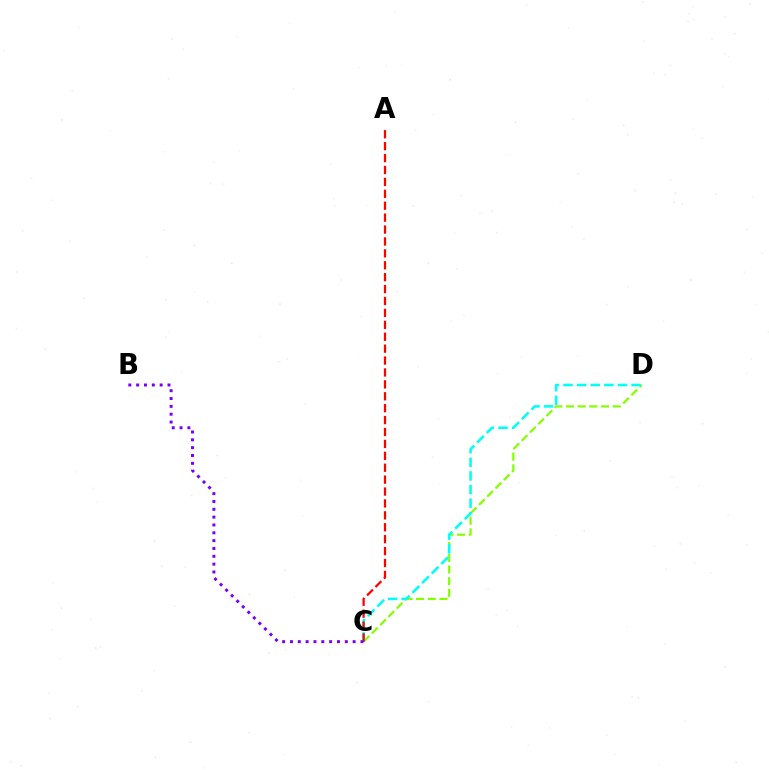{('C', 'D'): [{'color': '#84ff00', 'line_style': 'dashed', 'thickness': 1.59}, {'color': '#00fff6', 'line_style': 'dashed', 'thickness': 1.85}], ('A', 'C'): [{'color': '#ff0000', 'line_style': 'dashed', 'thickness': 1.62}], ('B', 'C'): [{'color': '#7200ff', 'line_style': 'dotted', 'thickness': 2.13}]}